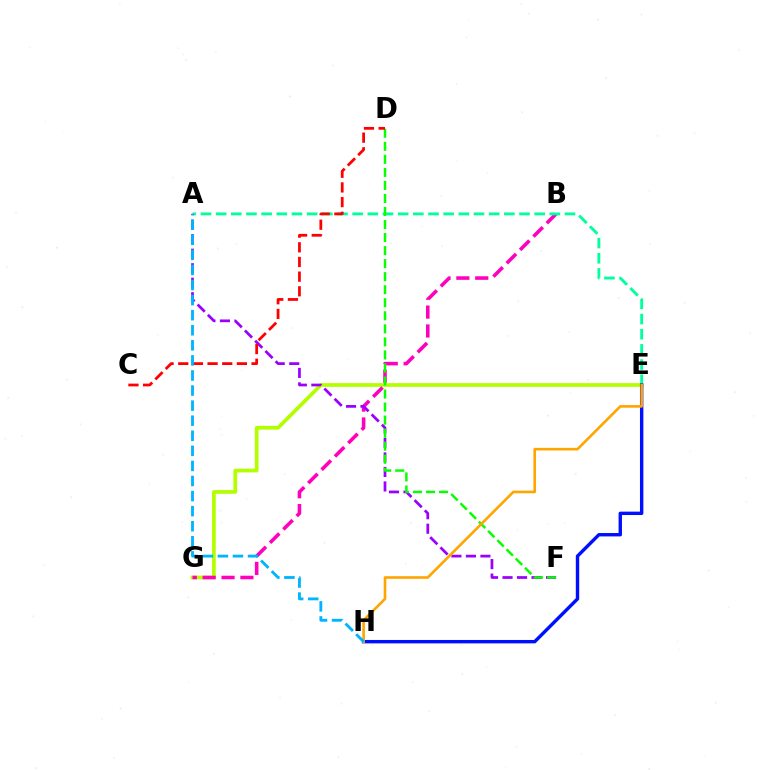{('E', 'G'): [{'color': '#b3ff00', 'line_style': 'solid', 'thickness': 2.68}], ('B', 'G'): [{'color': '#ff00bd', 'line_style': 'dashed', 'thickness': 2.56}], ('A', 'E'): [{'color': '#00ff9d', 'line_style': 'dashed', 'thickness': 2.06}], ('E', 'H'): [{'color': '#0010ff', 'line_style': 'solid', 'thickness': 2.44}, {'color': '#ffa500', 'line_style': 'solid', 'thickness': 1.89}], ('A', 'F'): [{'color': '#9b00ff', 'line_style': 'dashed', 'thickness': 1.97}], ('D', 'F'): [{'color': '#08ff00', 'line_style': 'dashed', 'thickness': 1.77}], ('C', 'D'): [{'color': '#ff0000', 'line_style': 'dashed', 'thickness': 1.99}], ('A', 'H'): [{'color': '#00b5ff', 'line_style': 'dashed', 'thickness': 2.05}]}